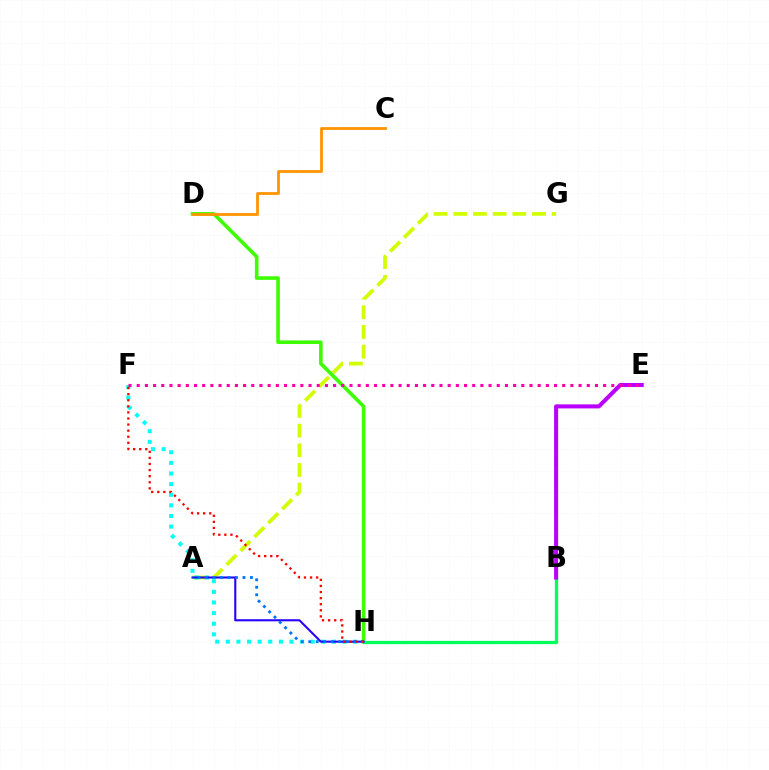{('D', 'H'): [{'color': '#3dff00', 'line_style': 'solid', 'thickness': 2.6}], ('B', 'H'): [{'color': '#00ff5c', 'line_style': 'solid', 'thickness': 2.36}], ('A', 'G'): [{'color': '#d1ff00', 'line_style': 'dashed', 'thickness': 2.67}], ('F', 'H'): [{'color': '#00fff6', 'line_style': 'dotted', 'thickness': 2.88}, {'color': '#ff0000', 'line_style': 'dotted', 'thickness': 1.65}], ('A', 'H'): [{'color': '#2500ff', 'line_style': 'solid', 'thickness': 1.5}, {'color': '#0074ff', 'line_style': 'dotted', 'thickness': 2.04}], ('B', 'E'): [{'color': '#b900ff', 'line_style': 'solid', 'thickness': 2.92}], ('C', 'D'): [{'color': '#ff9400', 'line_style': 'solid', 'thickness': 2.01}], ('E', 'F'): [{'color': '#ff00ac', 'line_style': 'dotted', 'thickness': 2.22}]}